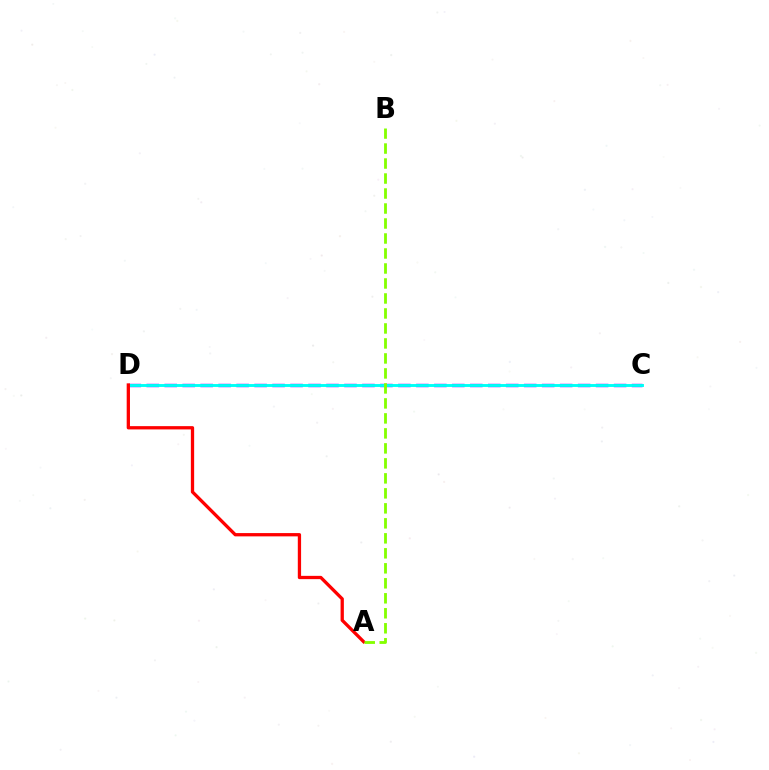{('C', 'D'): [{'color': '#7200ff', 'line_style': 'dashed', 'thickness': 2.44}, {'color': '#00fff6', 'line_style': 'solid', 'thickness': 2.09}], ('A', 'D'): [{'color': '#ff0000', 'line_style': 'solid', 'thickness': 2.37}], ('A', 'B'): [{'color': '#84ff00', 'line_style': 'dashed', 'thickness': 2.04}]}